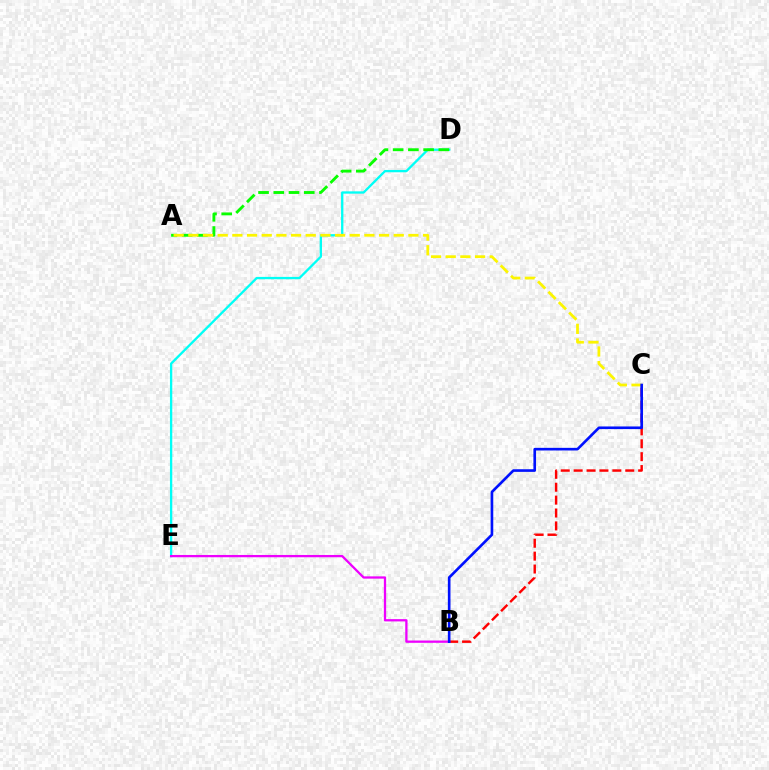{('D', 'E'): [{'color': '#00fff6', 'line_style': 'solid', 'thickness': 1.67}], ('B', 'C'): [{'color': '#ff0000', 'line_style': 'dashed', 'thickness': 1.75}, {'color': '#0010ff', 'line_style': 'solid', 'thickness': 1.9}], ('A', 'D'): [{'color': '#08ff00', 'line_style': 'dashed', 'thickness': 2.07}], ('B', 'E'): [{'color': '#ee00ff', 'line_style': 'solid', 'thickness': 1.64}], ('A', 'C'): [{'color': '#fcf500', 'line_style': 'dashed', 'thickness': 1.99}]}